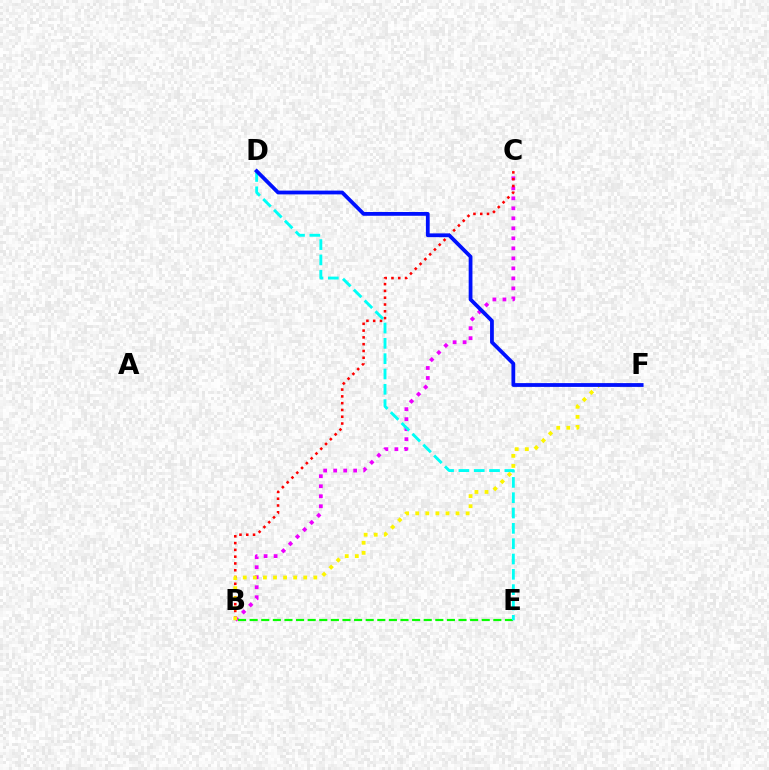{('B', 'C'): [{'color': '#ee00ff', 'line_style': 'dotted', 'thickness': 2.72}, {'color': '#ff0000', 'line_style': 'dotted', 'thickness': 1.84}], ('B', 'E'): [{'color': '#08ff00', 'line_style': 'dashed', 'thickness': 1.58}], ('D', 'E'): [{'color': '#00fff6', 'line_style': 'dashed', 'thickness': 2.08}], ('B', 'F'): [{'color': '#fcf500', 'line_style': 'dotted', 'thickness': 2.74}], ('D', 'F'): [{'color': '#0010ff', 'line_style': 'solid', 'thickness': 2.72}]}